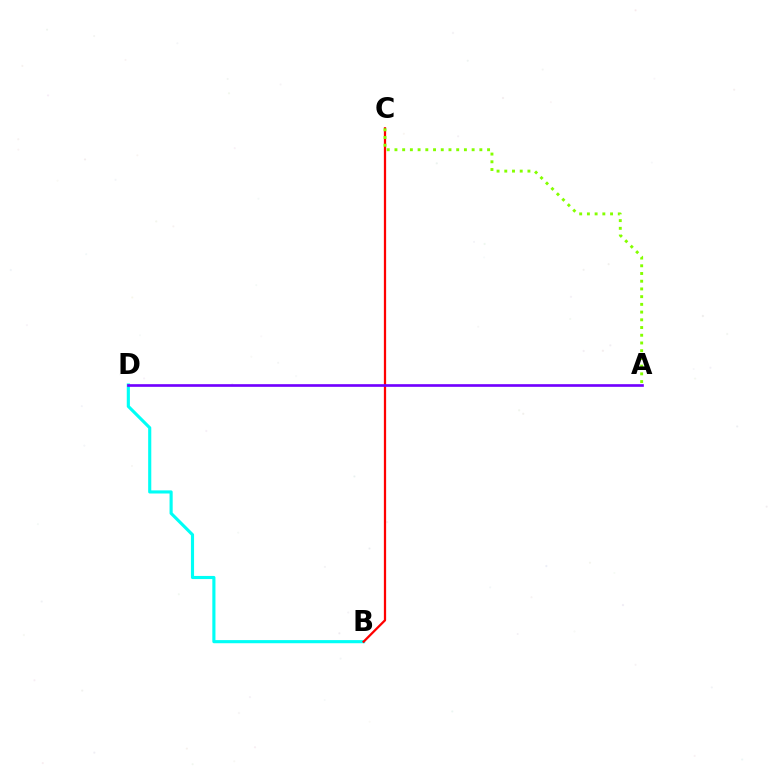{('B', 'D'): [{'color': '#00fff6', 'line_style': 'solid', 'thickness': 2.25}], ('B', 'C'): [{'color': '#ff0000', 'line_style': 'solid', 'thickness': 1.63}], ('A', 'C'): [{'color': '#84ff00', 'line_style': 'dotted', 'thickness': 2.1}], ('A', 'D'): [{'color': '#7200ff', 'line_style': 'solid', 'thickness': 1.92}]}